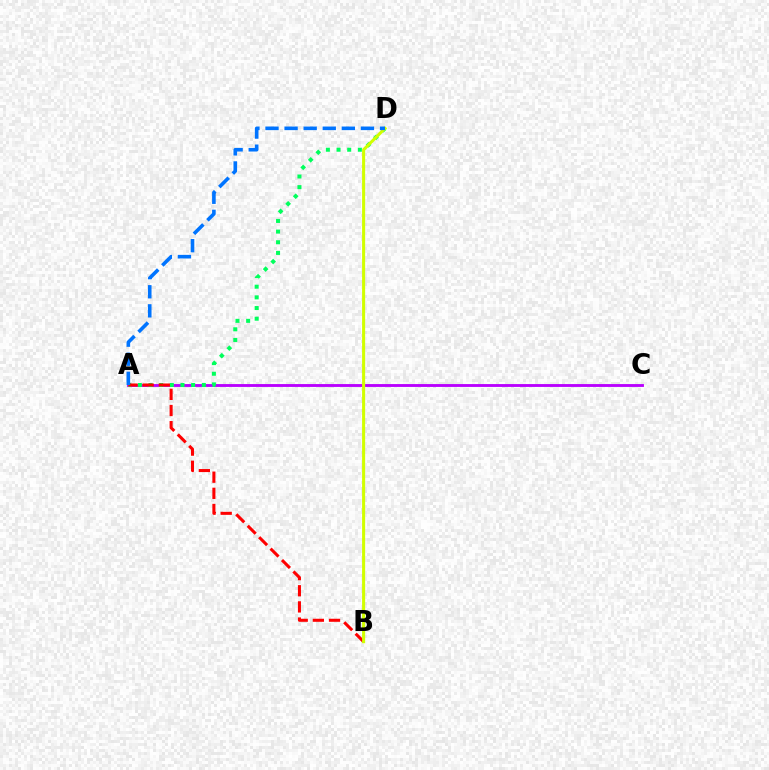{('A', 'C'): [{'color': '#b900ff', 'line_style': 'solid', 'thickness': 2.06}], ('A', 'D'): [{'color': '#00ff5c', 'line_style': 'dotted', 'thickness': 2.9}, {'color': '#0074ff', 'line_style': 'dashed', 'thickness': 2.59}], ('A', 'B'): [{'color': '#ff0000', 'line_style': 'dashed', 'thickness': 2.19}], ('B', 'D'): [{'color': '#d1ff00', 'line_style': 'solid', 'thickness': 2.2}]}